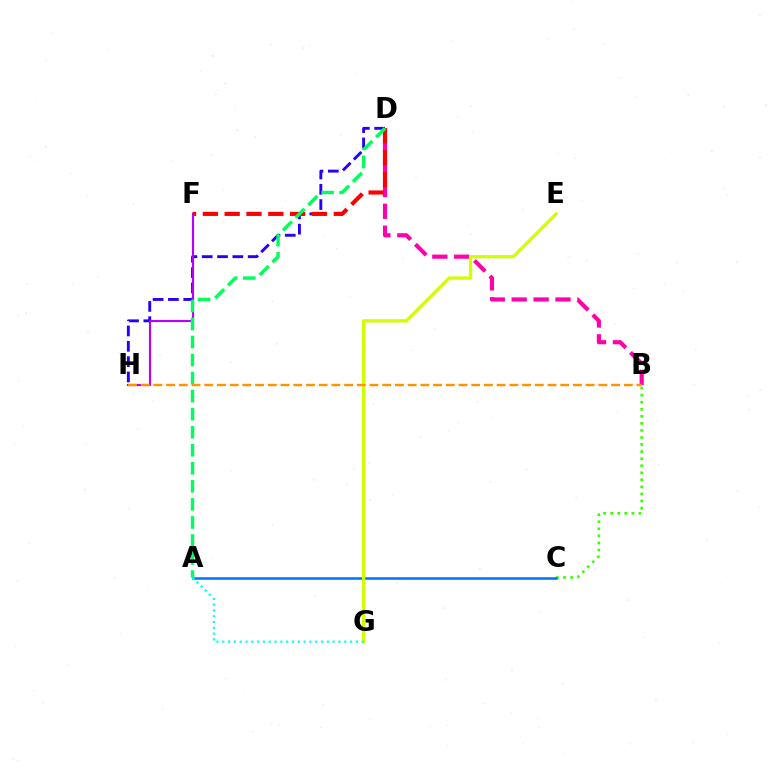{('B', 'C'): [{'color': '#3dff00', 'line_style': 'dotted', 'thickness': 1.92}], ('B', 'D'): [{'color': '#ff00ac', 'line_style': 'dashed', 'thickness': 2.98}], ('A', 'C'): [{'color': '#0074ff', 'line_style': 'solid', 'thickness': 1.82}], ('E', 'G'): [{'color': '#d1ff00', 'line_style': 'solid', 'thickness': 2.34}], ('D', 'H'): [{'color': '#2500ff', 'line_style': 'dashed', 'thickness': 2.08}], ('D', 'F'): [{'color': '#ff0000', 'line_style': 'dashed', 'thickness': 2.96}], ('F', 'H'): [{'color': '#b900ff', 'line_style': 'solid', 'thickness': 1.54}], ('A', 'G'): [{'color': '#00fff6', 'line_style': 'dotted', 'thickness': 1.58}], ('A', 'D'): [{'color': '#00ff5c', 'line_style': 'dashed', 'thickness': 2.45}], ('B', 'H'): [{'color': '#ff9400', 'line_style': 'dashed', 'thickness': 1.73}]}